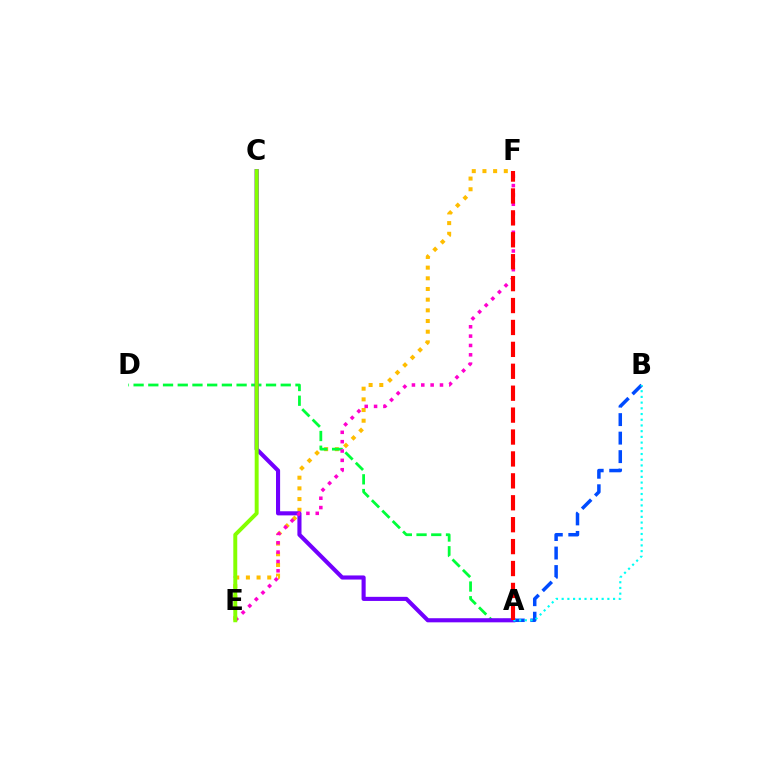{('E', 'F'): [{'color': '#ffbd00', 'line_style': 'dotted', 'thickness': 2.9}, {'color': '#ff00cf', 'line_style': 'dotted', 'thickness': 2.54}], ('A', 'D'): [{'color': '#00ff39', 'line_style': 'dashed', 'thickness': 2.0}], ('A', 'C'): [{'color': '#7200ff', 'line_style': 'solid', 'thickness': 2.96}], ('A', 'B'): [{'color': '#004bff', 'line_style': 'dashed', 'thickness': 2.51}, {'color': '#00fff6', 'line_style': 'dotted', 'thickness': 1.55}], ('C', 'E'): [{'color': '#84ff00', 'line_style': 'solid', 'thickness': 2.83}], ('A', 'F'): [{'color': '#ff0000', 'line_style': 'dashed', 'thickness': 2.98}]}